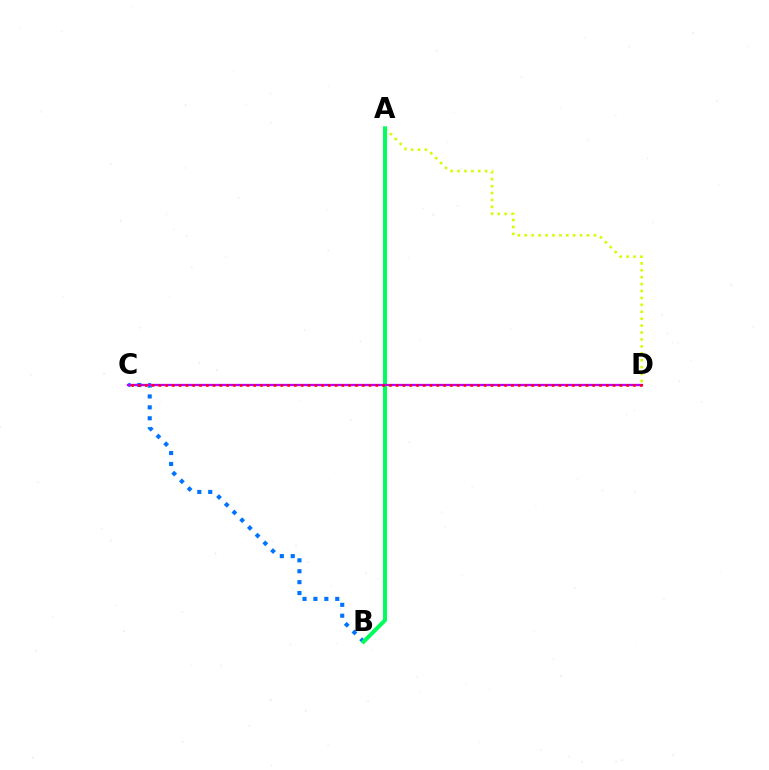{('A', 'D'): [{'color': '#d1ff00', 'line_style': 'dotted', 'thickness': 1.88}], ('B', 'C'): [{'color': '#0074ff', 'line_style': 'dotted', 'thickness': 2.96}], ('A', 'B'): [{'color': '#00ff5c', 'line_style': 'solid', 'thickness': 2.9}], ('C', 'D'): [{'color': '#b900ff', 'line_style': 'solid', 'thickness': 1.66}, {'color': '#ff0000', 'line_style': 'dotted', 'thickness': 1.84}]}